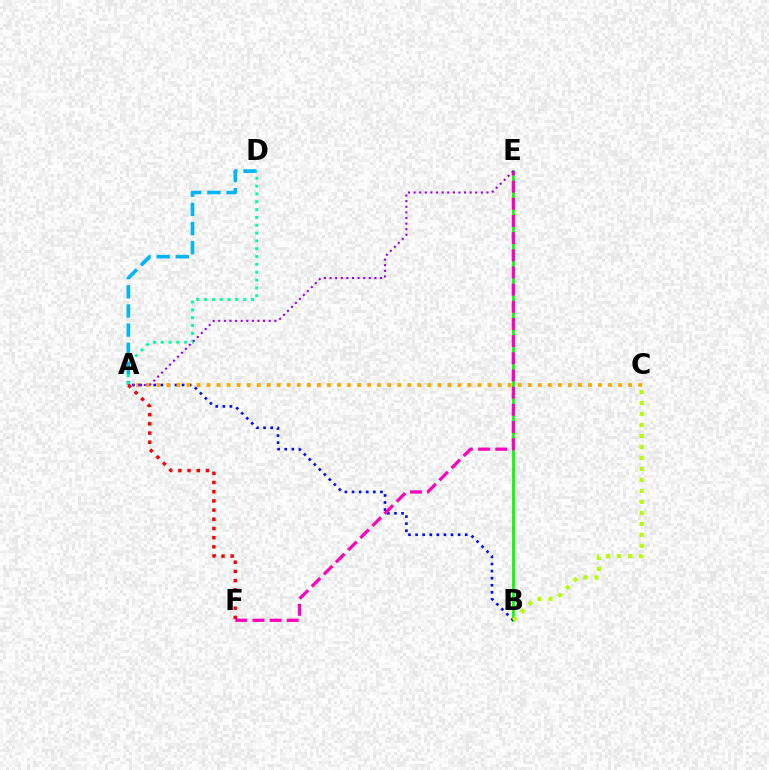{('B', 'E'): [{'color': '#08ff00', 'line_style': 'solid', 'thickness': 2.03}], ('A', 'B'): [{'color': '#0010ff', 'line_style': 'dotted', 'thickness': 1.93}], ('A', 'D'): [{'color': '#00b5ff', 'line_style': 'dashed', 'thickness': 2.6}, {'color': '#00ff9d', 'line_style': 'dotted', 'thickness': 2.13}], ('E', 'F'): [{'color': '#ff00bd', 'line_style': 'dashed', 'thickness': 2.33}], ('A', 'C'): [{'color': '#ffa500', 'line_style': 'dotted', 'thickness': 2.73}], ('A', 'E'): [{'color': '#9b00ff', 'line_style': 'dotted', 'thickness': 1.52}], ('A', 'F'): [{'color': '#ff0000', 'line_style': 'dotted', 'thickness': 2.5}], ('B', 'C'): [{'color': '#b3ff00', 'line_style': 'dotted', 'thickness': 2.98}]}